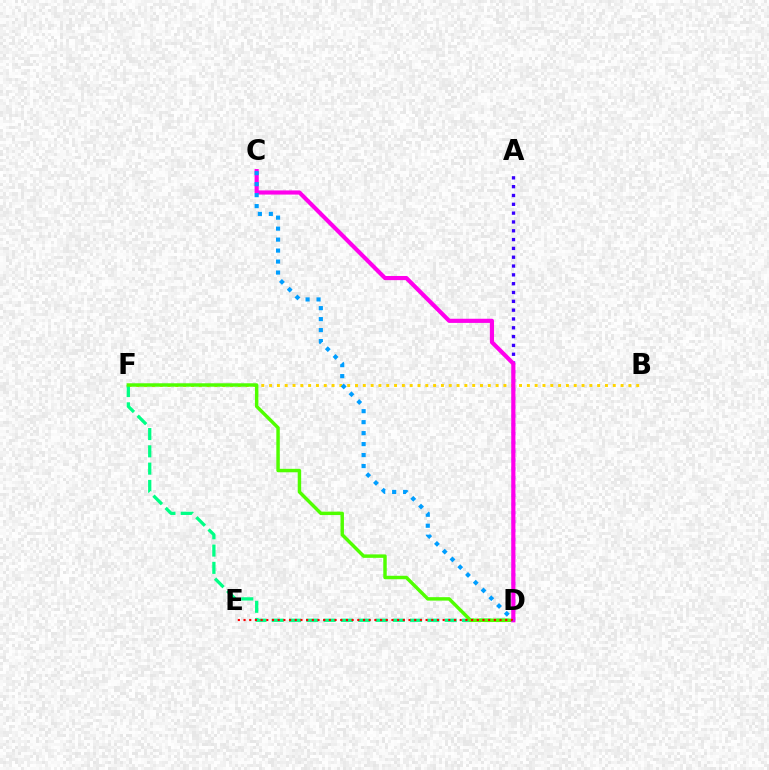{('B', 'F'): [{'color': '#ffd500', 'line_style': 'dotted', 'thickness': 2.12}], ('A', 'D'): [{'color': '#3700ff', 'line_style': 'dotted', 'thickness': 2.4}], ('D', 'F'): [{'color': '#00ff86', 'line_style': 'dashed', 'thickness': 2.35}, {'color': '#4fff00', 'line_style': 'solid', 'thickness': 2.48}], ('C', 'D'): [{'color': '#ff00ed', 'line_style': 'solid', 'thickness': 2.99}, {'color': '#009eff', 'line_style': 'dotted', 'thickness': 2.98}], ('D', 'E'): [{'color': '#ff0000', 'line_style': 'dotted', 'thickness': 1.55}]}